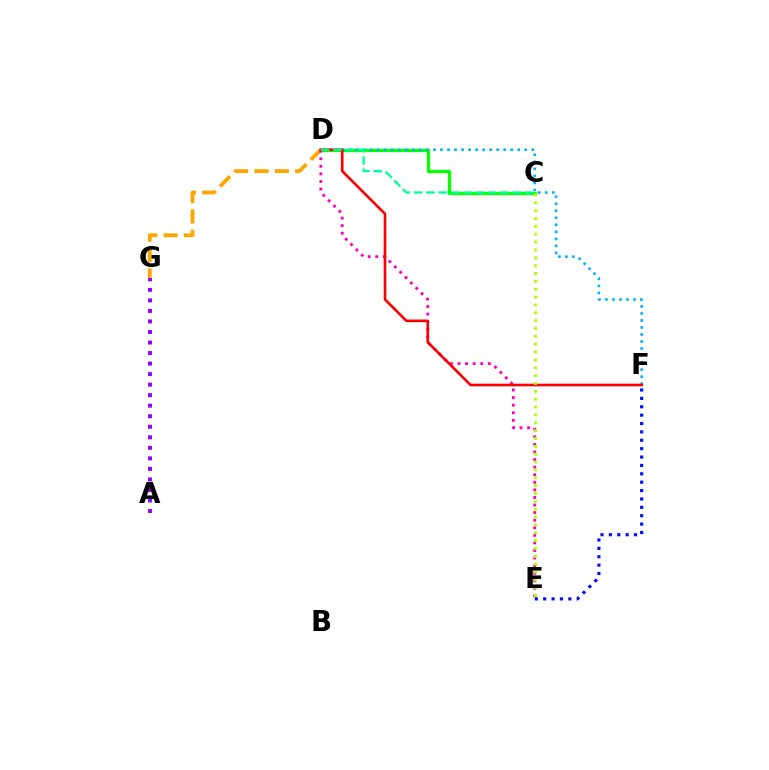{('A', 'G'): [{'color': '#9b00ff', 'line_style': 'dotted', 'thickness': 2.86}], ('D', 'G'): [{'color': '#ffa500', 'line_style': 'dashed', 'thickness': 2.77}], ('C', 'D'): [{'color': '#08ff00', 'line_style': 'solid', 'thickness': 2.36}, {'color': '#00ff9d', 'line_style': 'dashed', 'thickness': 1.67}], ('D', 'E'): [{'color': '#ff00bd', 'line_style': 'dotted', 'thickness': 2.06}], ('D', 'F'): [{'color': '#00b5ff', 'line_style': 'dotted', 'thickness': 1.91}, {'color': '#ff0000', 'line_style': 'solid', 'thickness': 1.89}], ('E', 'F'): [{'color': '#0010ff', 'line_style': 'dotted', 'thickness': 2.28}], ('C', 'E'): [{'color': '#b3ff00', 'line_style': 'dotted', 'thickness': 2.13}]}